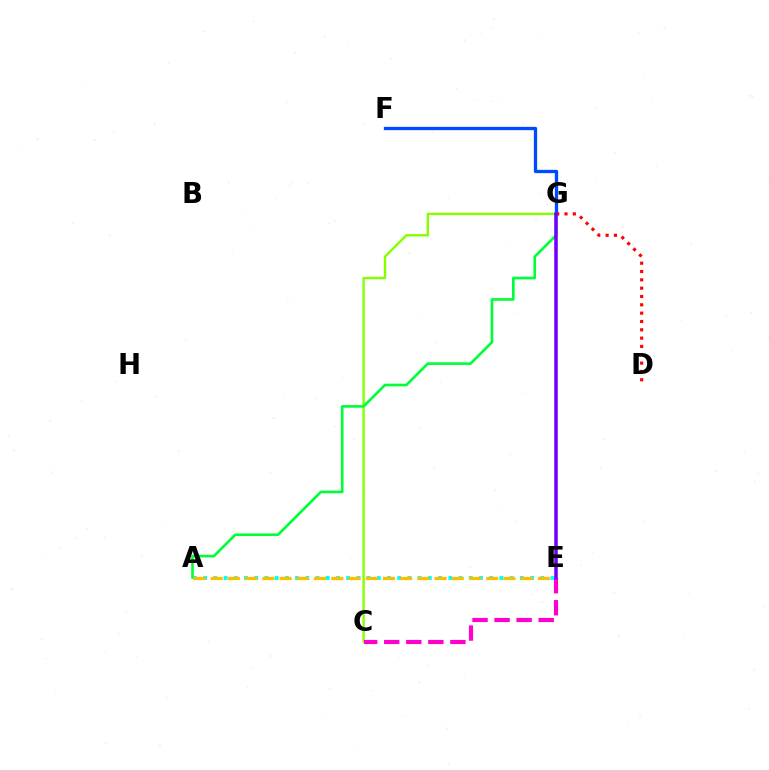{('C', 'G'): [{'color': '#84ff00', 'line_style': 'solid', 'thickness': 1.71}], ('F', 'G'): [{'color': '#004bff', 'line_style': 'solid', 'thickness': 2.38}], ('C', 'E'): [{'color': '#ff00cf', 'line_style': 'dashed', 'thickness': 3.0}], ('A', 'E'): [{'color': '#00fff6', 'line_style': 'dotted', 'thickness': 2.78}, {'color': '#ffbd00', 'line_style': 'dashed', 'thickness': 2.34}], ('A', 'G'): [{'color': '#00ff39', 'line_style': 'solid', 'thickness': 1.91}], ('D', 'G'): [{'color': '#ff0000', 'line_style': 'dotted', 'thickness': 2.26}], ('E', 'G'): [{'color': '#7200ff', 'line_style': 'solid', 'thickness': 2.55}]}